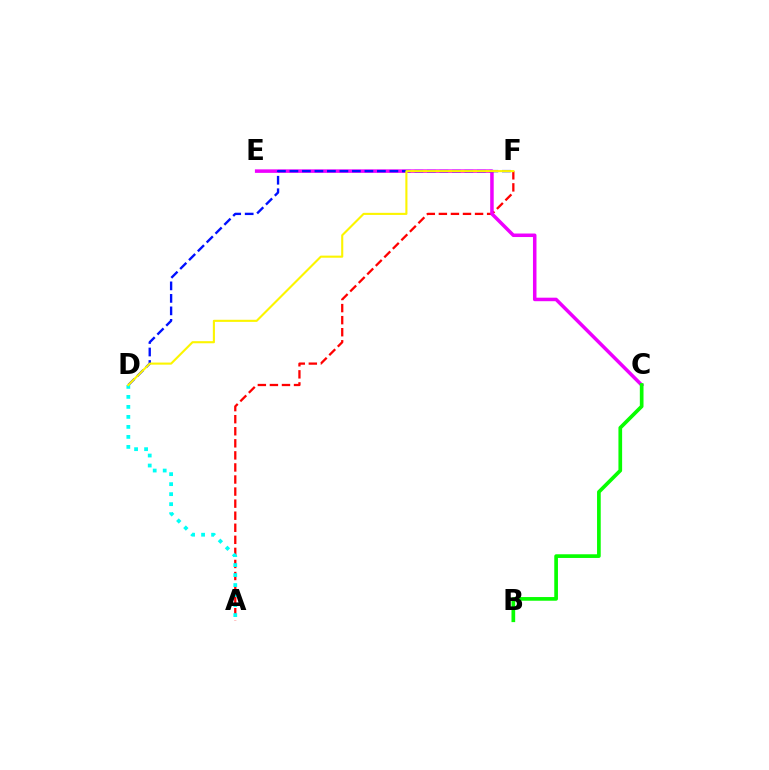{('A', 'F'): [{'color': '#ff0000', 'line_style': 'dashed', 'thickness': 1.64}], ('C', 'E'): [{'color': '#ee00ff', 'line_style': 'solid', 'thickness': 2.53}], ('D', 'F'): [{'color': '#0010ff', 'line_style': 'dashed', 'thickness': 1.7}, {'color': '#fcf500', 'line_style': 'solid', 'thickness': 1.52}], ('B', 'C'): [{'color': '#08ff00', 'line_style': 'solid', 'thickness': 2.65}], ('A', 'D'): [{'color': '#00fff6', 'line_style': 'dotted', 'thickness': 2.72}]}